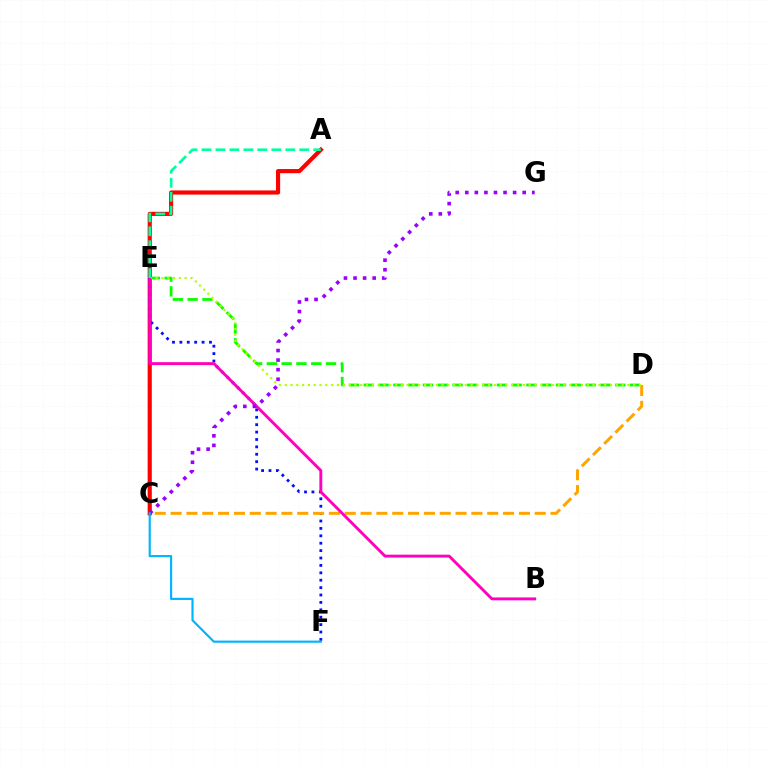{('D', 'E'): [{'color': '#08ff00', 'line_style': 'dashed', 'thickness': 2.01}, {'color': '#b3ff00', 'line_style': 'dotted', 'thickness': 1.58}], ('A', 'C'): [{'color': '#ff0000', 'line_style': 'solid', 'thickness': 2.99}], ('E', 'F'): [{'color': '#0010ff', 'line_style': 'dotted', 'thickness': 2.01}], ('C', 'D'): [{'color': '#ffa500', 'line_style': 'dashed', 'thickness': 2.15}], ('B', 'E'): [{'color': '#ff00bd', 'line_style': 'solid', 'thickness': 2.08}], ('C', 'G'): [{'color': '#9b00ff', 'line_style': 'dotted', 'thickness': 2.6}], ('C', 'F'): [{'color': '#00b5ff', 'line_style': 'solid', 'thickness': 1.56}], ('A', 'E'): [{'color': '#00ff9d', 'line_style': 'dashed', 'thickness': 1.9}]}